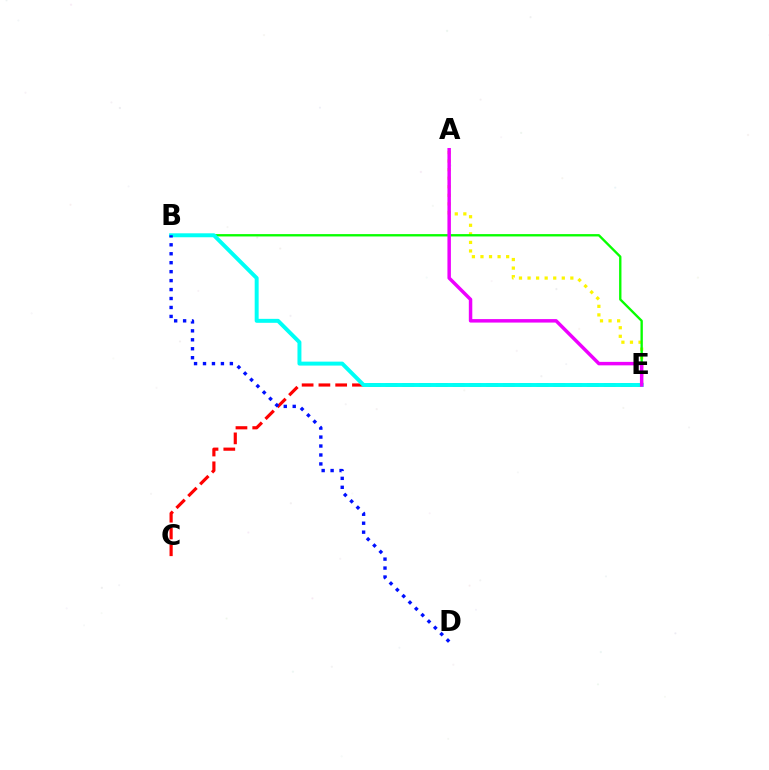{('A', 'E'): [{'color': '#fcf500', 'line_style': 'dotted', 'thickness': 2.33}, {'color': '#ee00ff', 'line_style': 'solid', 'thickness': 2.5}], ('C', 'E'): [{'color': '#ff0000', 'line_style': 'dashed', 'thickness': 2.28}], ('B', 'E'): [{'color': '#08ff00', 'line_style': 'solid', 'thickness': 1.69}, {'color': '#00fff6', 'line_style': 'solid', 'thickness': 2.85}], ('B', 'D'): [{'color': '#0010ff', 'line_style': 'dotted', 'thickness': 2.43}]}